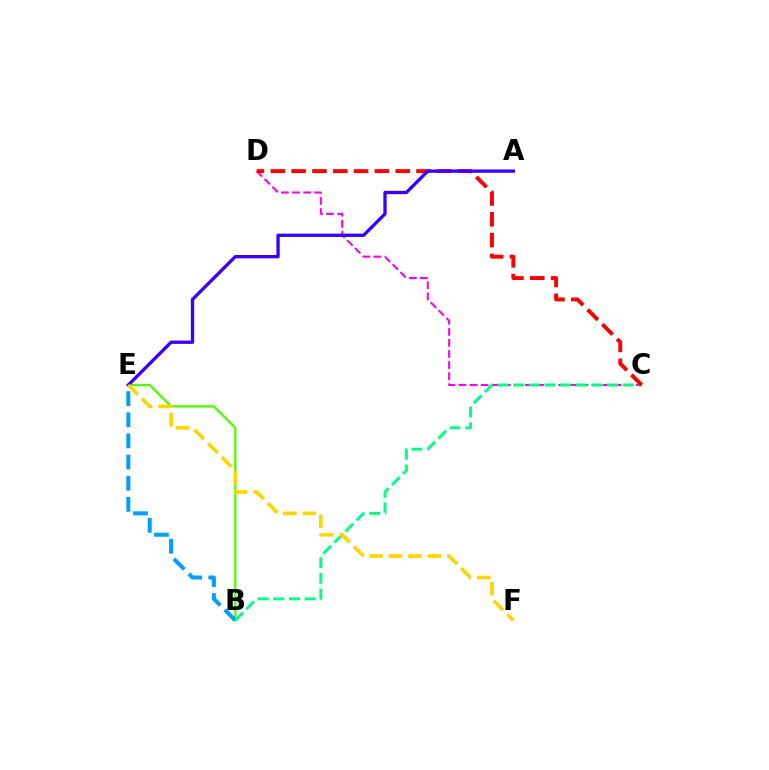{('B', 'E'): [{'color': '#4fff00', 'line_style': 'solid', 'thickness': 1.68}, {'color': '#009eff', 'line_style': 'dashed', 'thickness': 2.87}], ('C', 'D'): [{'color': '#ff00ed', 'line_style': 'dashed', 'thickness': 1.51}, {'color': '#ff0000', 'line_style': 'dashed', 'thickness': 2.83}], ('B', 'C'): [{'color': '#00ff86', 'line_style': 'dashed', 'thickness': 2.13}], ('A', 'E'): [{'color': '#3700ff', 'line_style': 'solid', 'thickness': 2.39}], ('E', 'F'): [{'color': '#ffd500', 'line_style': 'dashed', 'thickness': 2.64}]}